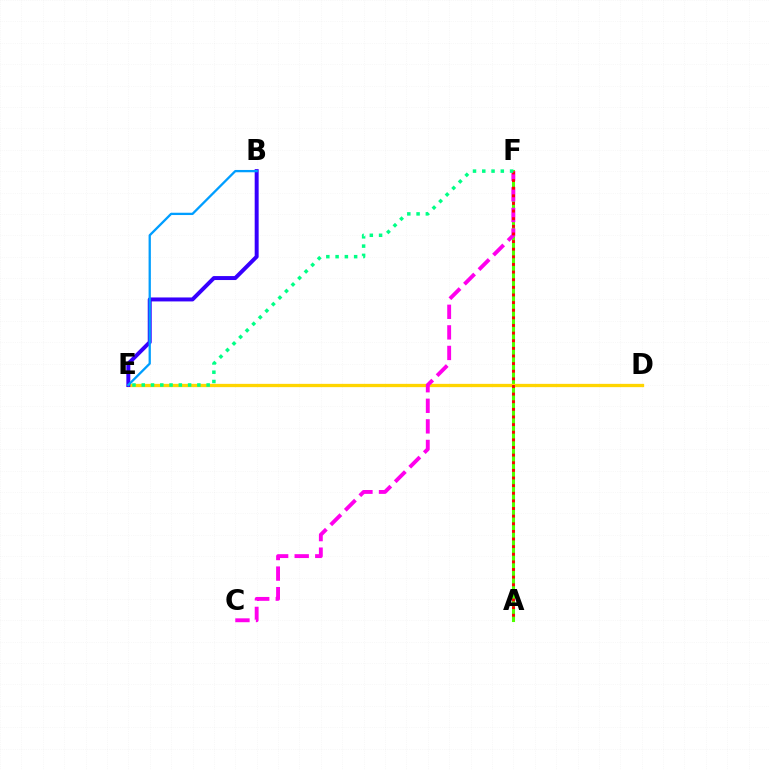{('A', 'F'): [{'color': '#4fff00', 'line_style': 'solid', 'thickness': 2.22}, {'color': '#ff0000', 'line_style': 'dotted', 'thickness': 2.07}], ('D', 'E'): [{'color': '#ffd500', 'line_style': 'solid', 'thickness': 2.37}], ('C', 'F'): [{'color': '#ff00ed', 'line_style': 'dashed', 'thickness': 2.79}], ('B', 'E'): [{'color': '#3700ff', 'line_style': 'solid', 'thickness': 2.85}, {'color': '#009eff', 'line_style': 'solid', 'thickness': 1.65}], ('E', 'F'): [{'color': '#00ff86', 'line_style': 'dotted', 'thickness': 2.52}]}